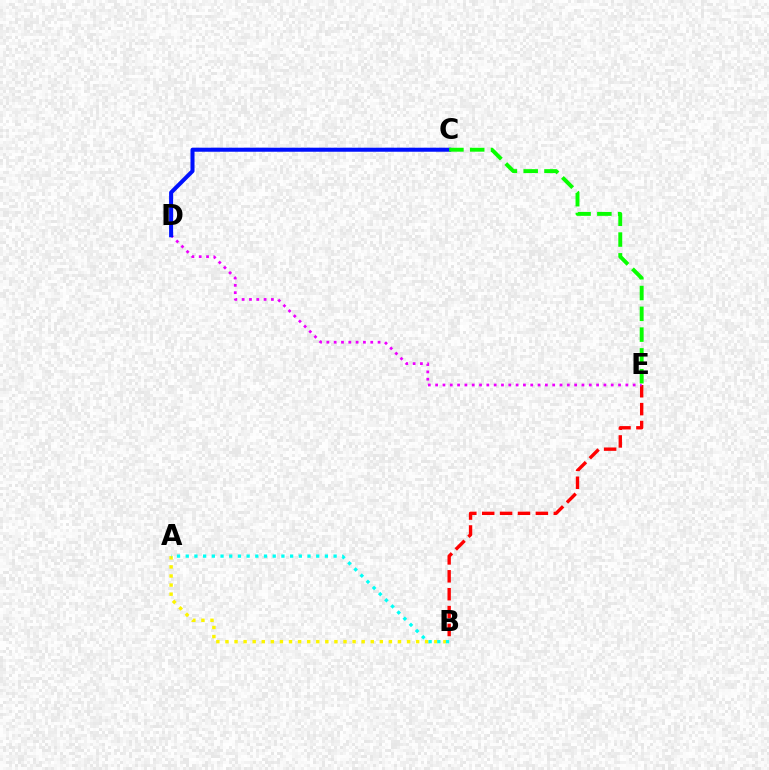{('B', 'E'): [{'color': '#ff0000', 'line_style': 'dashed', 'thickness': 2.43}], ('A', 'B'): [{'color': '#fcf500', 'line_style': 'dotted', 'thickness': 2.47}, {'color': '#00fff6', 'line_style': 'dotted', 'thickness': 2.36}], ('D', 'E'): [{'color': '#ee00ff', 'line_style': 'dotted', 'thickness': 1.99}], ('C', 'D'): [{'color': '#0010ff', 'line_style': 'solid', 'thickness': 2.91}], ('C', 'E'): [{'color': '#08ff00', 'line_style': 'dashed', 'thickness': 2.82}]}